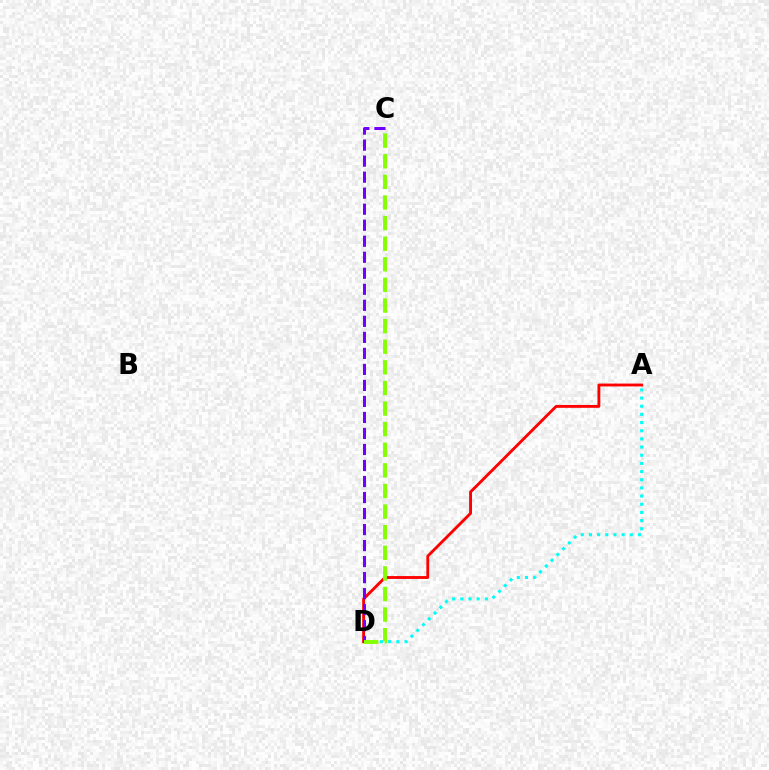{('A', 'D'): [{'color': '#00fff6', 'line_style': 'dotted', 'thickness': 2.22}, {'color': '#ff0000', 'line_style': 'solid', 'thickness': 2.06}], ('C', 'D'): [{'color': '#7200ff', 'line_style': 'dashed', 'thickness': 2.18}, {'color': '#84ff00', 'line_style': 'dashed', 'thickness': 2.8}]}